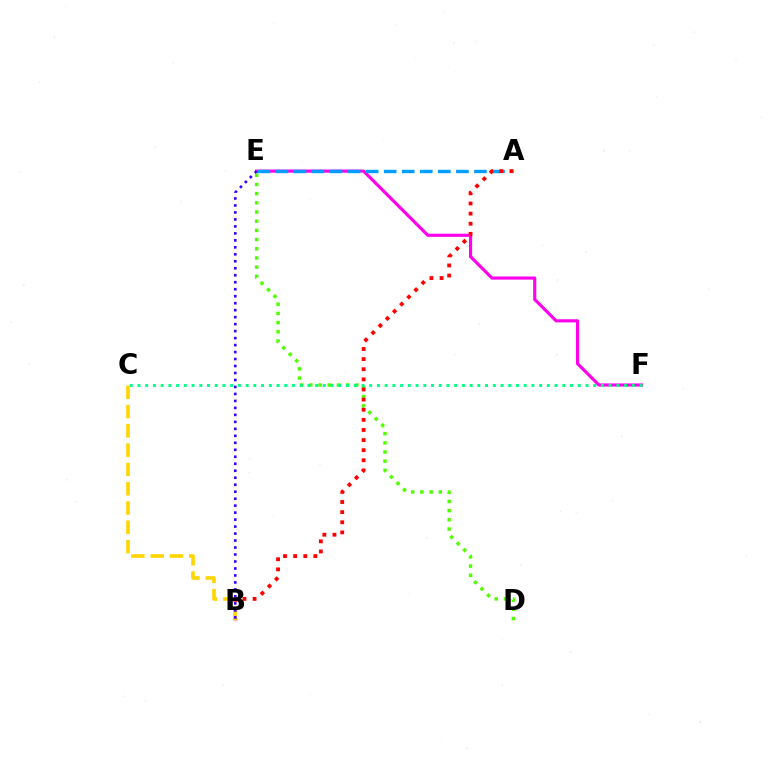{('E', 'F'): [{'color': '#ff00ed', 'line_style': 'solid', 'thickness': 2.27}], ('D', 'E'): [{'color': '#4fff00', 'line_style': 'dotted', 'thickness': 2.5}], ('C', 'F'): [{'color': '#00ff86', 'line_style': 'dotted', 'thickness': 2.1}], ('A', 'E'): [{'color': '#009eff', 'line_style': 'dashed', 'thickness': 2.45}], ('A', 'B'): [{'color': '#ff0000', 'line_style': 'dotted', 'thickness': 2.75}], ('B', 'C'): [{'color': '#ffd500', 'line_style': 'dashed', 'thickness': 2.62}], ('B', 'E'): [{'color': '#3700ff', 'line_style': 'dotted', 'thickness': 1.9}]}